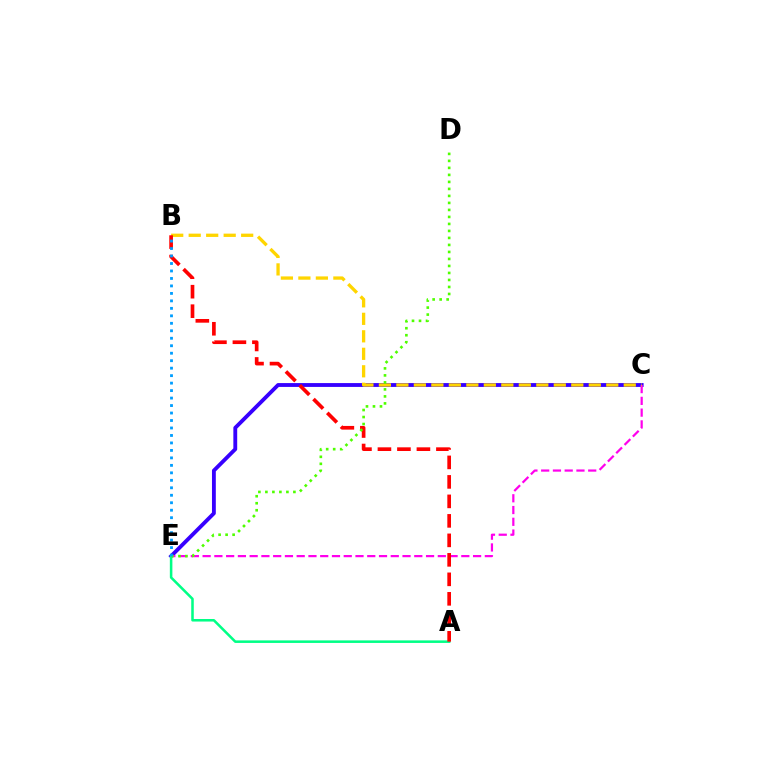{('C', 'E'): [{'color': '#3700ff', 'line_style': 'solid', 'thickness': 2.77}, {'color': '#ff00ed', 'line_style': 'dashed', 'thickness': 1.6}], ('B', 'C'): [{'color': '#ffd500', 'line_style': 'dashed', 'thickness': 2.38}], ('A', 'E'): [{'color': '#00ff86', 'line_style': 'solid', 'thickness': 1.83}], ('A', 'B'): [{'color': '#ff0000', 'line_style': 'dashed', 'thickness': 2.65}], ('D', 'E'): [{'color': '#4fff00', 'line_style': 'dotted', 'thickness': 1.9}], ('B', 'E'): [{'color': '#009eff', 'line_style': 'dotted', 'thickness': 2.03}]}